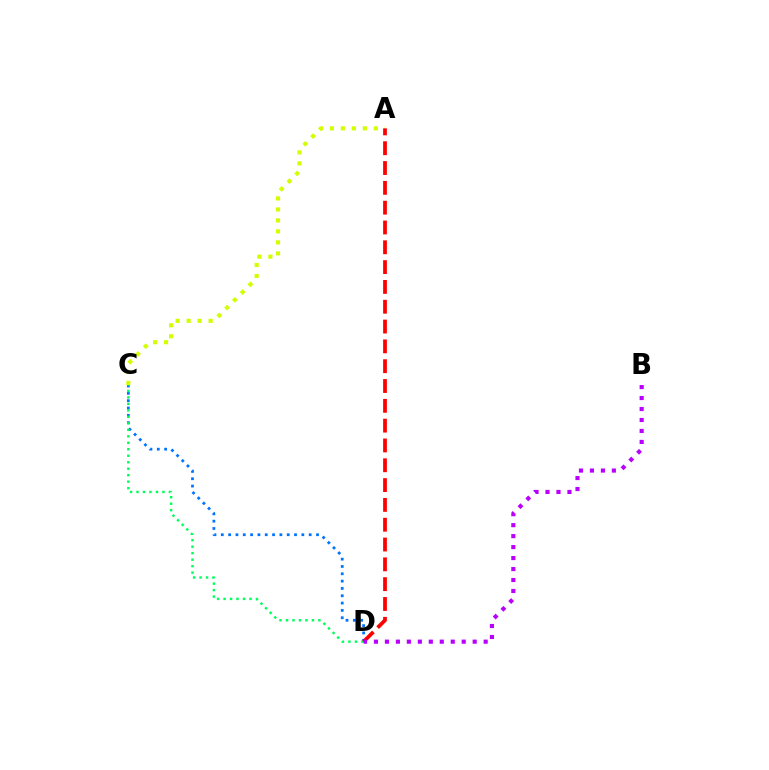{('A', 'C'): [{'color': '#d1ff00', 'line_style': 'dotted', 'thickness': 2.98}], ('C', 'D'): [{'color': '#0074ff', 'line_style': 'dotted', 'thickness': 1.99}, {'color': '#00ff5c', 'line_style': 'dotted', 'thickness': 1.76}], ('A', 'D'): [{'color': '#ff0000', 'line_style': 'dashed', 'thickness': 2.69}], ('B', 'D'): [{'color': '#b900ff', 'line_style': 'dotted', 'thickness': 2.98}]}